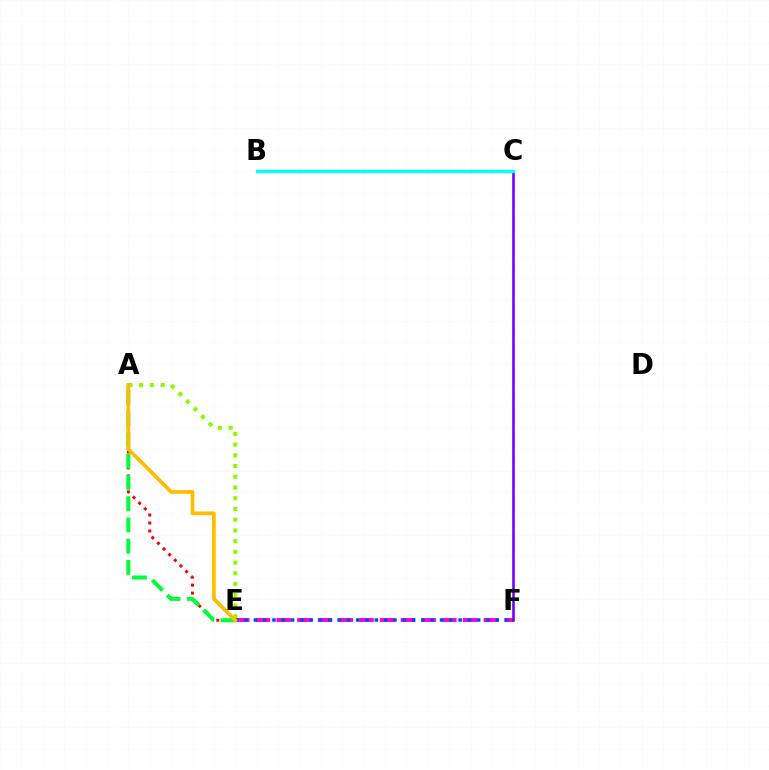{('E', 'F'): [{'color': '#ff00cf', 'line_style': 'dashed', 'thickness': 2.81}, {'color': '#004bff', 'line_style': 'dotted', 'thickness': 2.53}], ('A', 'E'): [{'color': '#84ff00', 'line_style': 'dotted', 'thickness': 2.91}, {'color': '#ff0000', 'line_style': 'dotted', 'thickness': 2.17}, {'color': '#00ff39', 'line_style': 'dashed', 'thickness': 2.88}, {'color': '#ffbd00', 'line_style': 'solid', 'thickness': 2.67}], ('C', 'F'): [{'color': '#7200ff', 'line_style': 'solid', 'thickness': 1.87}], ('B', 'C'): [{'color': '#00fff6', 'line_style': 'solid', 'thickness': 2.35}]}